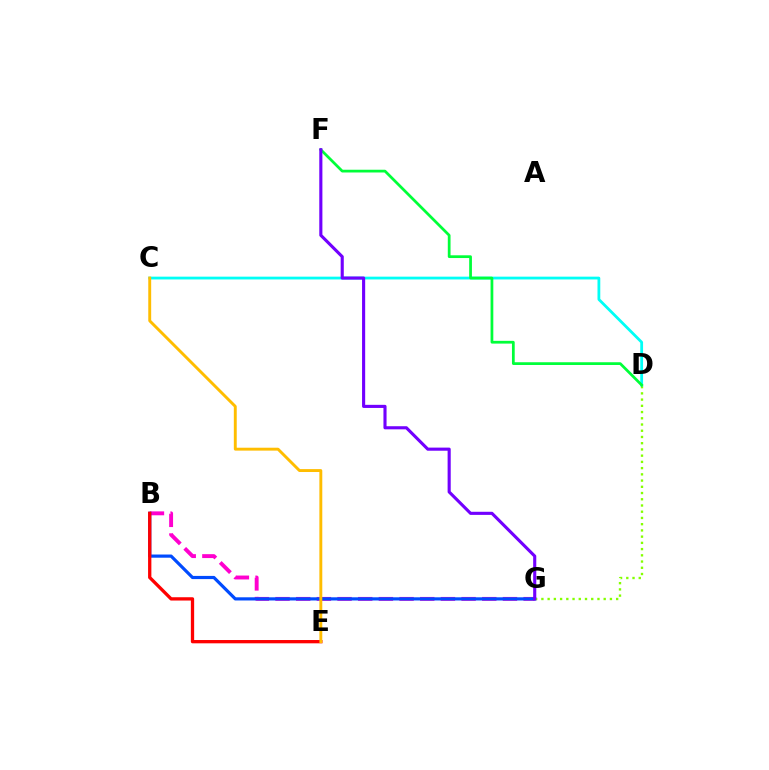{('B', 'G'): [{'color': '#ff00cf', 'line_style': 'dashed', 'thickness': 2.81}, {'color': '#004bff', 'line_style': 'solid', 'thickness': 2.29}], ('D', 'G'): [{'color': '#84ff00', 'line_style': 'dotted', 'thickness': 1.69}], ('C', 'D'): [{'color': '#00fff6', 'line_style': 'solid', 'thickness': 2.01}], ('B', 'E'): [{'color': '#ff0000', 'line_style': 'solid', 'thickness': 2.37}], ('C', 'E'): [{'color': '#ffbd00', 'line_style': 'solid', 'thickness': 2.09}], ('D', 'F'): [{'color': '#00ff39', 'line_style': 'solid', 'thickness': 1.98}], ('F', 'G'): [{'color': '#7200ff', 'line_style': 'solid', 'thickness': 2.24}]}